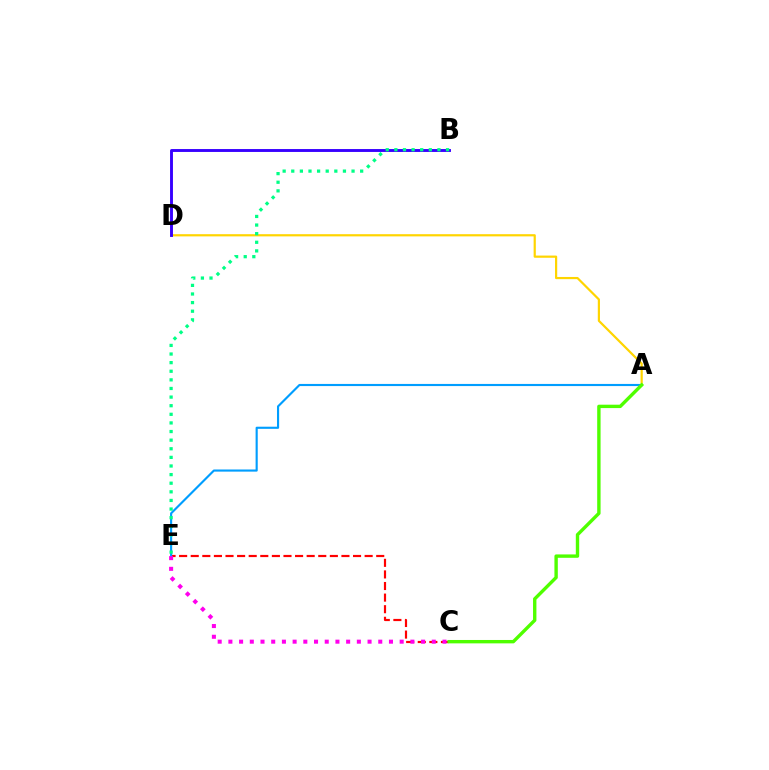{('A', 'D'): [{'color': '#ffd500', 'line_style': 'solid', 'thickness': 1.58}], ('C', 'E'): [{'color': '#ff0000', 'line_style': 'dashed', 'thickness': 1.58}, {'color': '#ff00ed', 'line_style': 'dotted', 'thickness': 2.91}], ('A', 'E'): [{'color': '#009eff', 'line_style': 'solid', 'thickness': 1.54}], ('B', 'D'): [{'color': '#3700ff', 'line_style': 'solid', 'thickness': 2.08}], ('B', 'E'): [{'color': '#00ff86', 'line_style': 'dotted', 'thickness': 2.34}], ('A', 'C'): [{'color': '#4fff00', 'line_style': 'solid', 'thickness': 2.44}]}